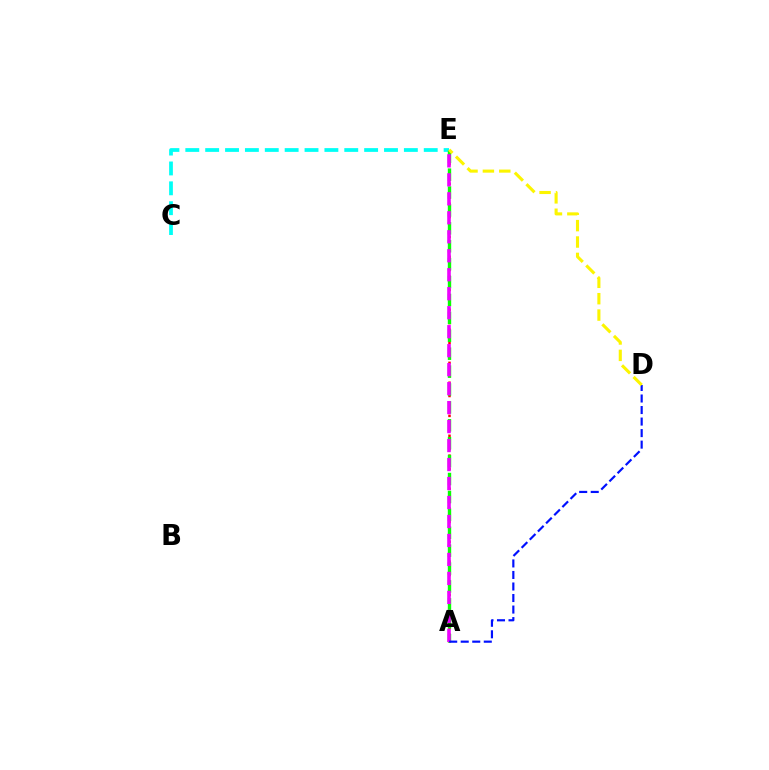{('A', 'E'): [{'color': '#ff0000', 'line_style': 'dotted', 'thickness': 1.8}, {'color': '#08ff00', 'line_style': 'dashed', 'thickness': 2.43}, {'color': '#ee00ff', 'line_style': 'dashed', 'thickness': 2.58}], ('C', 'E'): [{'color': '#00fff6', 'line_style': 'dashed', 'thickness': 2.7}], ('A', 'D'): [{'color': '#0010ff', 'line_style': 'dashed', 'thickness': 1.57}], ('D', 'E'): [{'color': '#fcf500', 'line_style': 'dashed', 'thickness': 2.23}]}